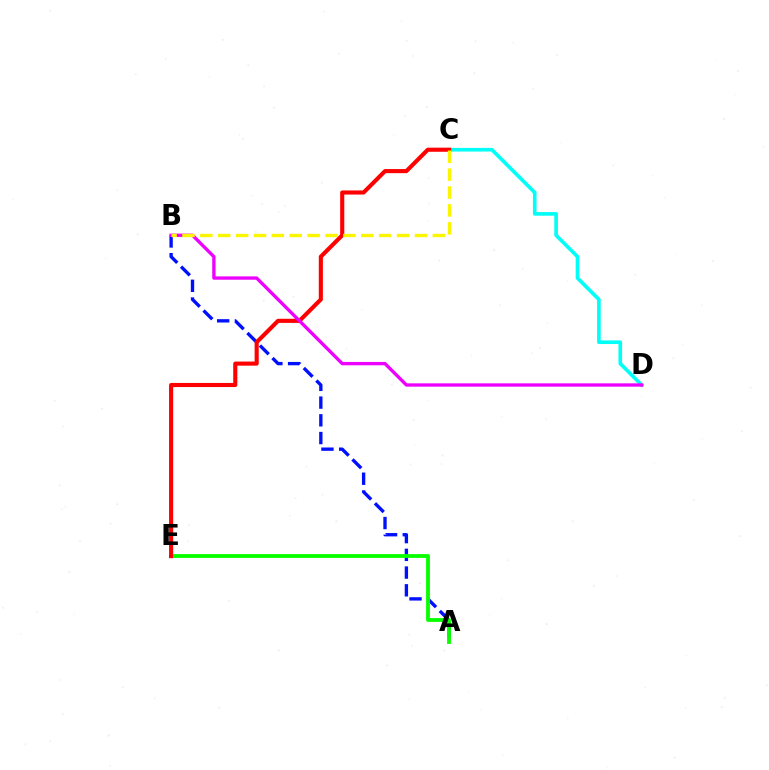{('A', 'B'): [{'color': '#0010ff', 'line_style': 'dashed', 'thickness': 2.41}], ('A', 'E'): [{'color': '#08ff00', 'line_style': 'solid', 'thickness': 2.76}], ('C', 'D'): [{'color': '#00fff6', 'line_style': 'solid', 'thickness': 2.61}], ('C', 'E'): [{'color': '#ff0000', 'line_style': 'solid', 'thickness': 2.96}], ('B', 'D'): [{'color': '#ee00ff', 'line_style': 'solid', 'thickness': 2.4}], ('B', 'C'): [{'color': '#fcf500', 'line_style': 'dashed', 'thickness': 2.43}]}